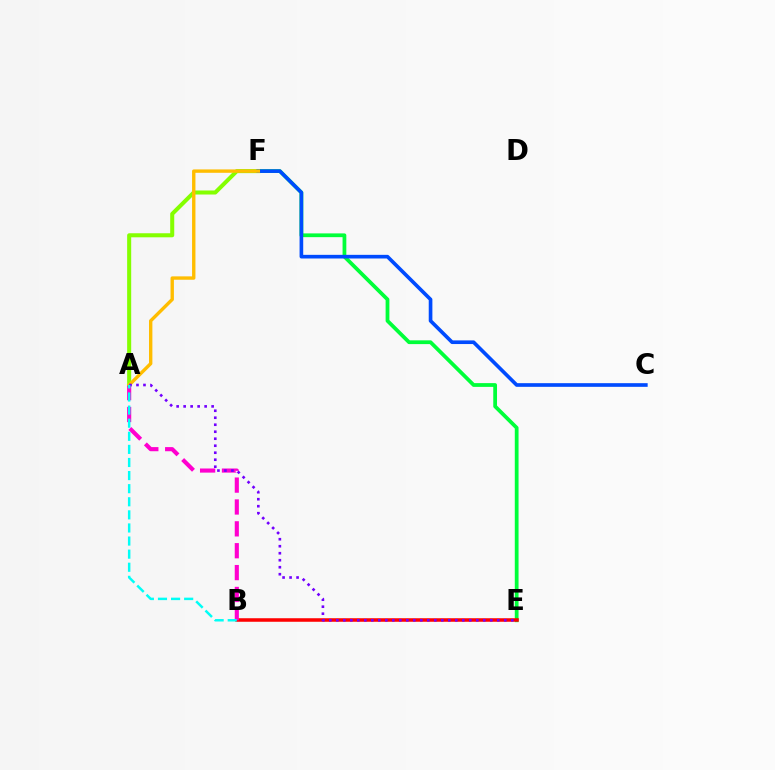{('A', 'F'): [{'color': '#84ff00', 'line_style': 'solid', 'thickness': 2.91}, {'color': '#ffbd00', 'line_style': 'solid', 'thickness': 2.43}], ('E', 'F'): [{'color': '#00ff39', 'line_style': 'solid', 'thickness': 2.71}], ('C', 'F'): [{'color': '#004bff', 'line_style': 'solid', 'thickness': 2.63}], ('B', 'E'): [{'color': '#ff0000', 'line_style': 'solid', 'thickness': 2.54}], ('A', 'B'): [{'color': '#ff00cf', 'line_style': 'dashed', 'thickness': 2.97}, {'color': '#00fff6', 'line_style': 'dashed', 'thickness': 1.78}], ('A', 'E'): [{'color': '#7200ff', 'line_style': 'dotted', 'thickness': 1.9}]}